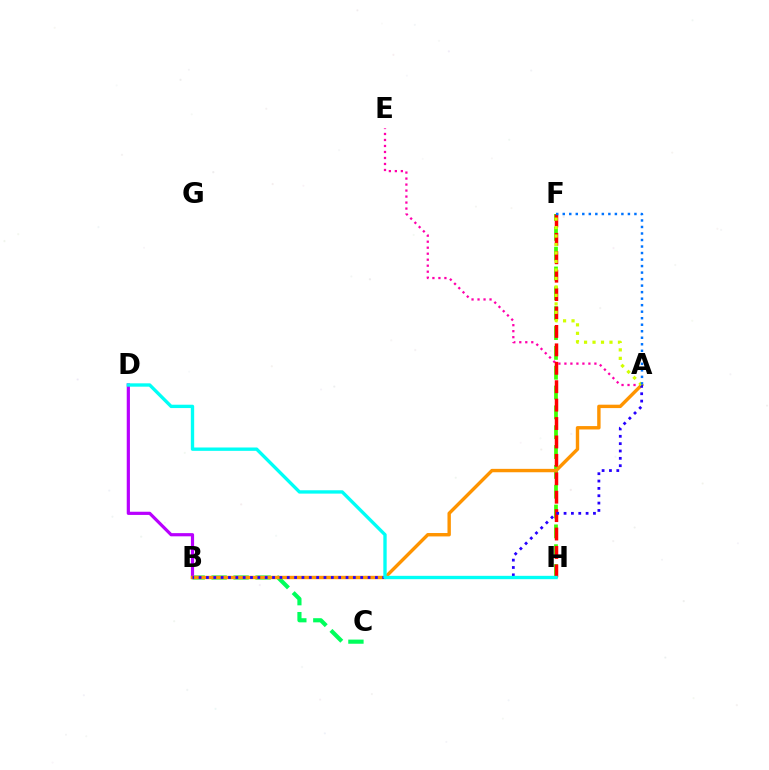{('B', 'C'): [{'color': '#00ff5c', 'line_style': 'dashed', 'thickness': 2.99}], ('F', 'H'): [{'color': '#3dff00', 'line_style': 'dashed', 'thickness': 2.7}, {'color': '#ff0000', 'line_style': 'dashed', 'thickness': 2.5}], ('A', 'E'): [{'color': '#ff00ac', 'line_style': 'dotted', 'thickness': 1.63}], ('B', 'D'): [{'color': '#b900ff', 'line_style': 'solid', 'thickness': 2.3}], ('A', 'B'): [{'color': '#ff9400', 'line_style': 'solid', 'thickness': 2.45}, {'color': '#2500ff', 'line_style': 'dotted', 'thickness': 2.0}], ('A', 'F'): [{'color': '#d1ff00', 'line_style': 'dotted', 'thickness': 2.3}, {'color': '#0074ff', 'line_style': 'dotted', 'thickness': 1.77}], ('D', 'H'): [{'color': '#00fff6', 'line_style': 'solid', 'thickness': 2.41}]}